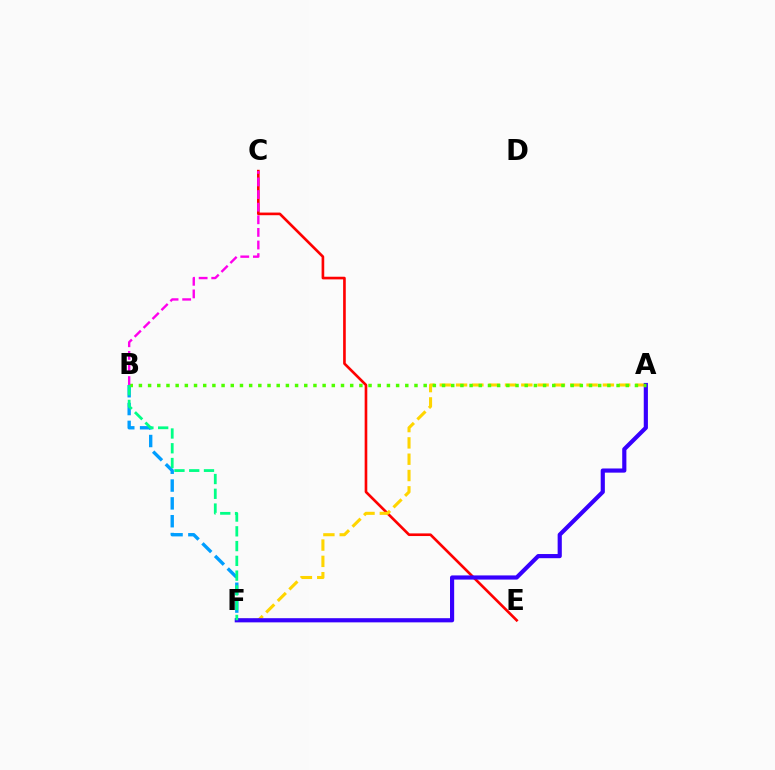{('C', 'E'): [{'color': '#ff0000', 'line_style': 'solid', 'thickness': 1.9}], ('A', 'F'): [{'color': '#ffd500', 'line_style': 'dashed', 'thickness': 2.22}, {'color': '#3700ff', 'line_style': 'solid', 'thickness': 3.0}], ('B', 'F'): [{'color': '#009eff', 'line_style': 'dashed', 'thickness': 2.42}, {'color': '#00ff86', 'line_style': 'dashed', 'thickness': 2.01}], ('A', 'B'): [{'color': '#4fff00', 'line_style': 'dotted', 'thickness': 2.5}], ('B', 'C'): [{'color': '#ff00ed', 'line_style': 'dashed', 'thickness': 1.71}]}